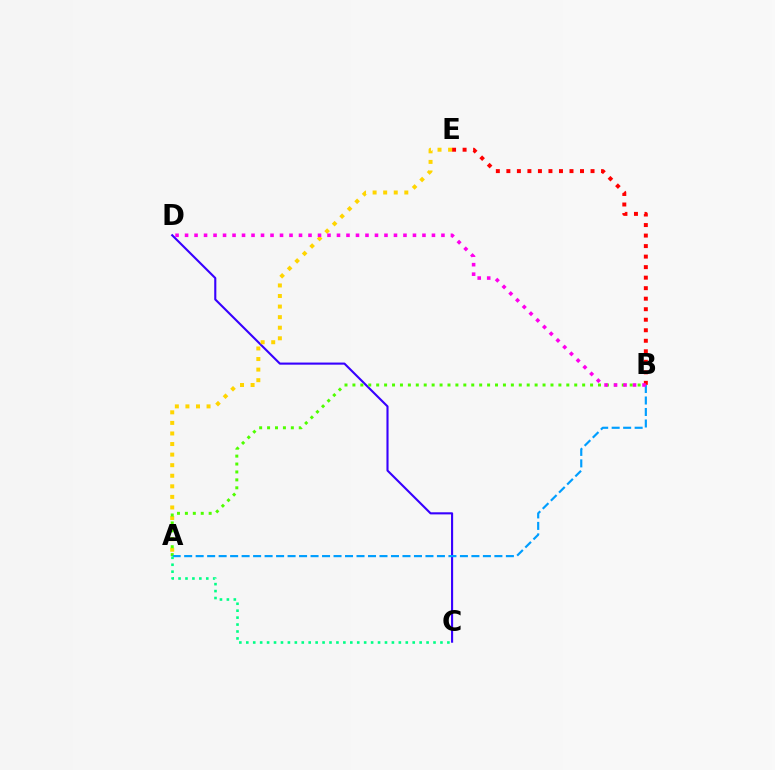{('C', 'D'): [{'color': '#3700ff', 'line_style': 'solid', 'thickness': 1.52}], ('B', 'E'): [{'color': '#ff0000', 'line_style': 'dotted', 'thickness': 2.86}], ('A', 'E'): [{'color': '#ffd500', 'line_style': 'dotted', 'thickness': 2.87}], ('A', 'B'): [{'color': '#4fff00', 'line_style': 'dotted', 'thickness': 2.15}, {'color': '#009eff', 'line_style': 'dashed', 'thickness': 1.56}], ('B', 'D'): [{'color': '#ff00ed', 'line_style': 'dotted', 'thickness': 2.58}], ('A', 'C'): [{'color': '#00ff86', 'line_style': 'dotted', 'thickness': 1.88}]}